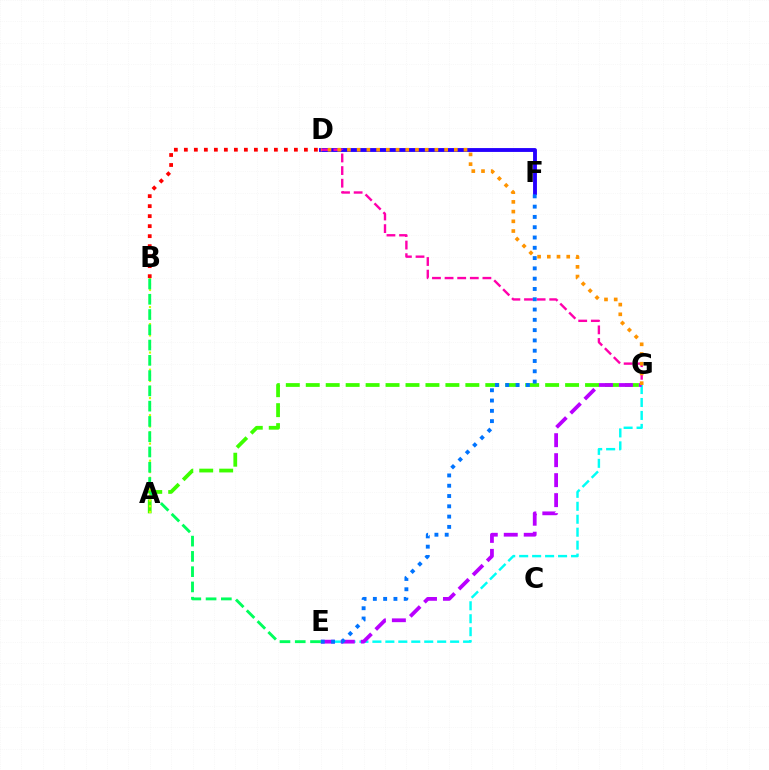{('A', 'G'): [{'color': '#3dff00', 'line_style': 'dashed', 'thickness': 2.71}], ('A', 'B'): [{'color': '#d1ff00', 'line_style': 'dotted', 'thickness': 1.55}], ('D', 'F'): [{'color': '#2500ff', 'line_style': 'solid', 'thickness': 2.78}], ('E', 'G'): [{'color': '#00fff6', 'line_style': 'dashed', 'thickness': 1.76}, {'color': '#b900ff', 'line_style': 'dashed', 'thickness': 2.71}], ('D', 'G'): [{'color': '#ff00ac', 'line_style': 'dashed', 'thickness': 1.71}, {'color': '#ff9400', 'line_style': 'dotted', 'thickness': 2.64}], ('B', 'E'): [{'color': '#00ff5c', 'line_style': 'dashed', 'thickness': 2.07}], ('B', 'D'): [{'color': '#ff0000', 'line_style': 'dotted', 'thickness': 2.72}], ('E', 'F'): [{'color': '#0074ff', 'line_style': 'dotted', 'thickness': 2.8}]}